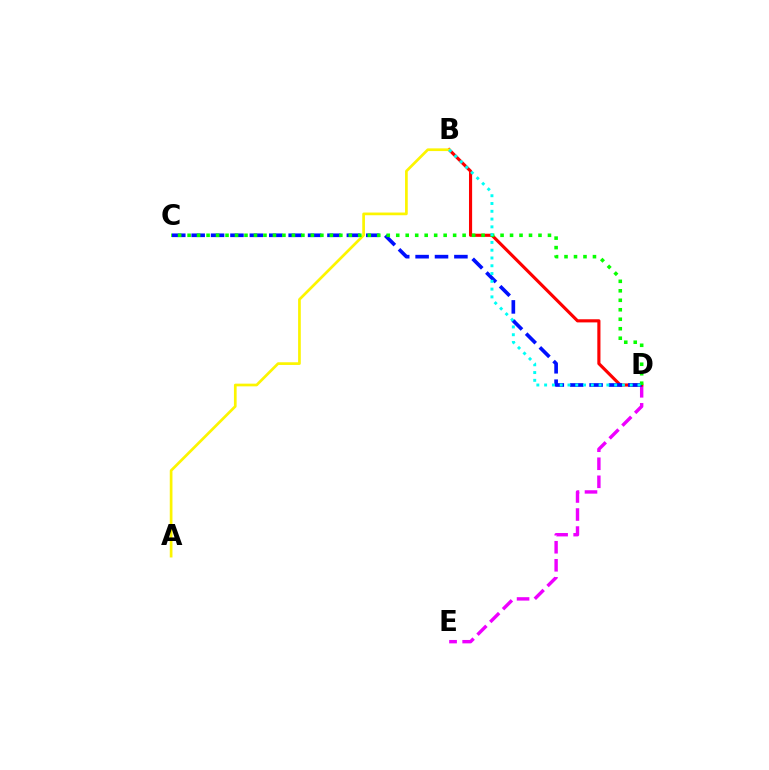{('D', 'E'): [{'color': '#ee00ff', 'line_style': 'dashed', 'thickness': 2.45}], ('B', 'D'): [{'color': '#ff0000', 'line_style': 'solid', 'thickness': 2.26}, {'color': '#00fff6', 'line_style': 'dotted', 'thickness': 2.11}], ('C', 'D'): [{'color': '#0010ff', 'line_style': 'dashed', 'thickness': 2.64}, {'color': '#08ff00', 'line_style': 'dotted', 'thickness': 2.58}], ('A', 'B'): [{'color': '#fcf500', 'line_style': 'solid', 'thickness': 1.94}]}